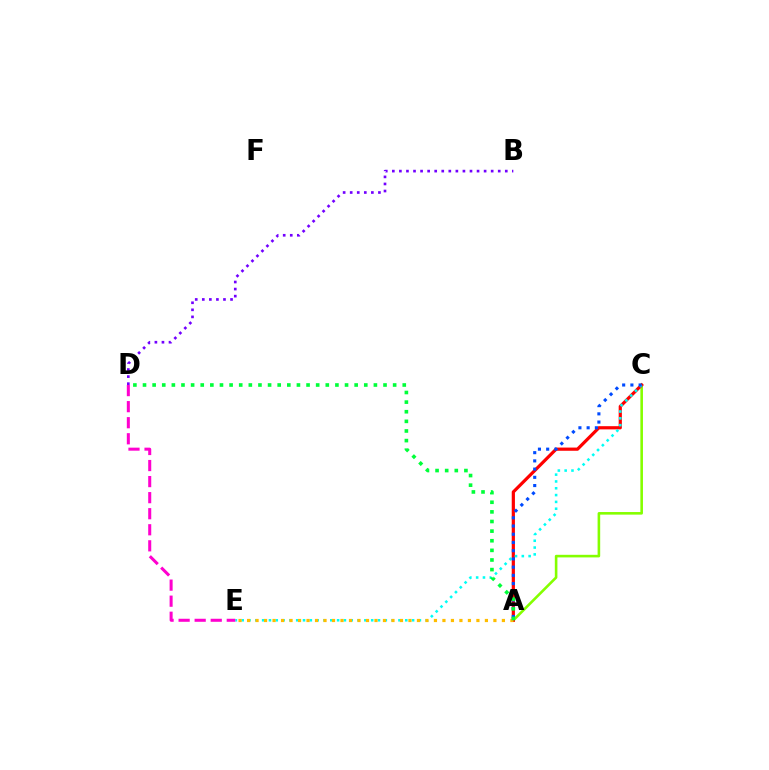{('A', 'C'): [{'color': '#84ff00', 'line_style': 'solid', 'thickness': 1.87}, {'color': '#ff0000', 'line_style': 'solid', 'thickness': 2.31}, {'color': '#004bff', 'line_style': 'dotted', 'thickness': 2.23}], ('C', 'E'): [{'color': '#00fff6', 'line_style': 'dotted', 'thickness': 1.85}], ('D', 'E'): [{'color': '#ff00cf', 'line_style': 'dashed', 'thickness': 2.18}], ('A', 'E'): [{'color': '#ffbd00', 'line_style': 'dotted', 'thickness': 2.31}], ('A', 'D'): [{'color': '#00ff39', 'line_style': 'dotted', 'thickness': 2.61}], ('B', 'D'): [{'color': '#7200ff', 'line_style': 'dotted', 'thickness': 1.92}]}